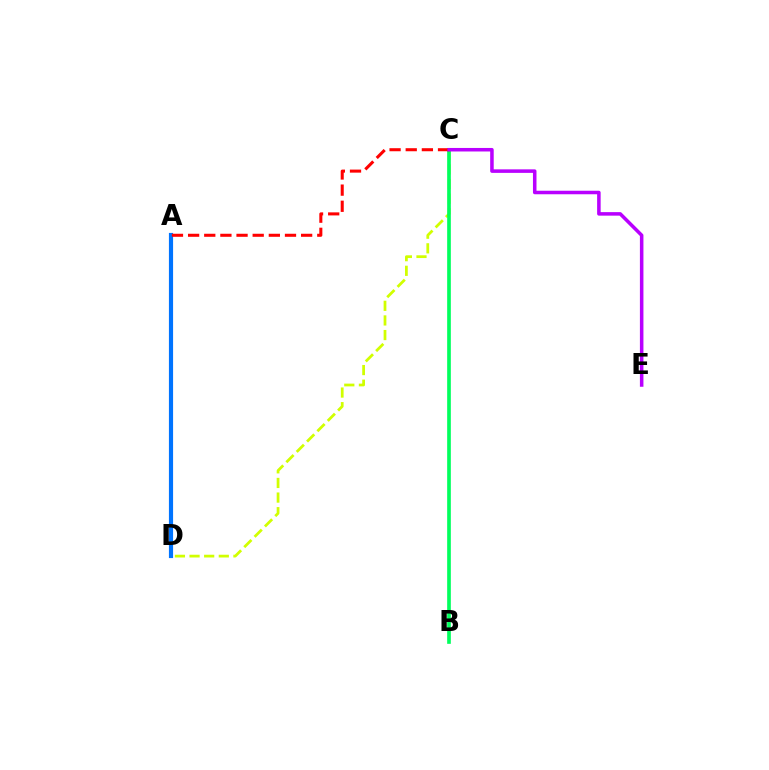{('C', 'D'): [{'color': '#d1ff00', 'line_style': 'dashed', 'thickness': 1.99}], ('B', 'C'): [{'color': '#00ff5c', 'line_style': 'solid', 'thickness': 2.64}], ('A', 'D'): [{'color': '#0074ff', 'line_style': 'solid', 'thickness': 3.0}], ('A', 'C'): [{'color': '#ff0000', 'line_style': 'dashed', 'thickness': 2.19}], ('C', 'E'): [{'color': '#b900ff', 'line_style': 'solid', 'thickness': 2.54}]}